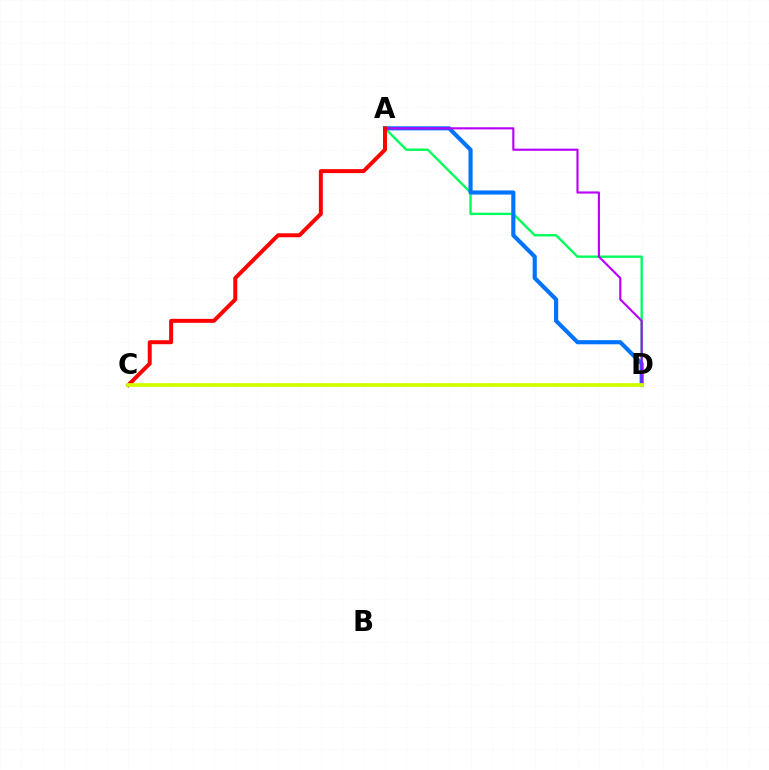{('A', 'D'): [{'color': '#00ff5c', 'line_style': 'solid', 'thickness': 1.72}, {'color': '#0074ff', 'line_style': 'solid', 'thickness': 2.97}, {'color': '#b900ff', 'line_style': 'solid', 'thickness': 1.55}], ('A', 'C'): [{'color': '#ff0000', 'line_style': 'solid', 'thickness': 2.86}], ('C', 'D'): [{'color': '#d1ff00', 'line_style': 'solid', 'thickness': 2.68}]}